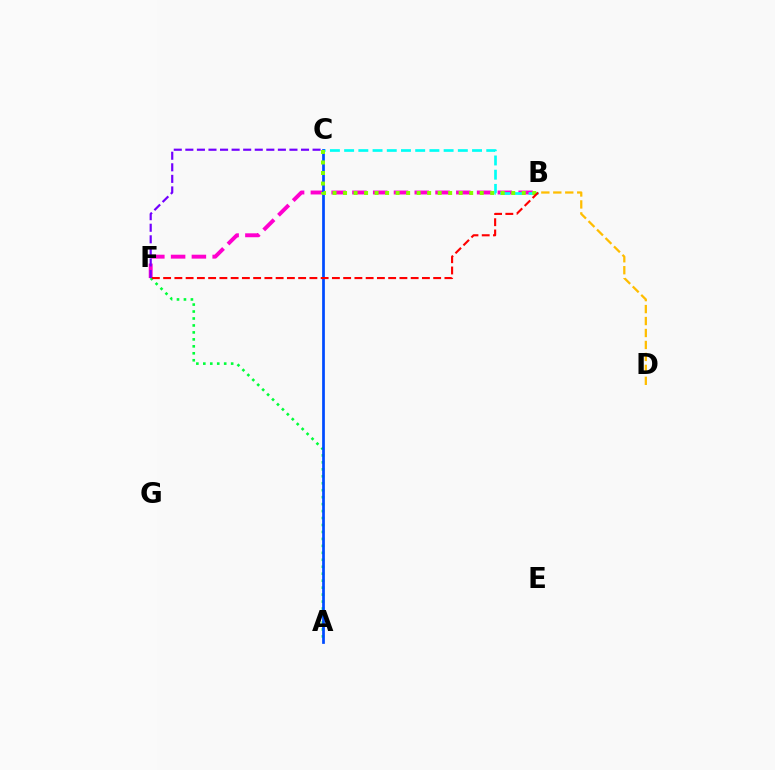{('B', 'F'): [{'color': '#ff00cf', 'line_style': 'dashed', 'thickness': 2.82}, {'color': '#ff0000', 'line_style': 'dashed', 'thickness': 1.53}], ('B', 'C'): [{'color': '#00fff6', 'line_style': 'dashed', 'thickness': 1.93}, {'color': '#84ff00', 'line_style': 'dotted', 'thickness': 2.86}], ('A', 'F'): [{'color': '#00ff39', 'line_style': 'dotted', 'thickness': 1.89}], ('C', 'F'): [{'color': '#7200ff', 'line_style': 'dashed', 'thickness': 1.57}], ('A', 'C'): [{'color': '#004bff', 'line_style': 'solid', 'thickness': 1.96}], ('B', 'D'): [{'color': '#ffbd00', 'line_style': 'dashed', 'thickness': 1.62}]}